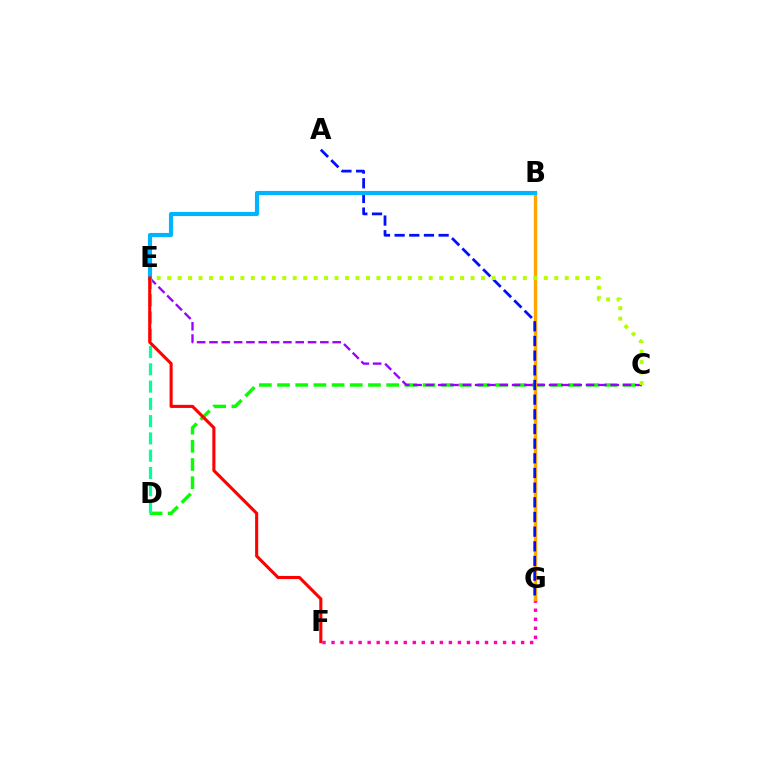{('C', 'D'): [{'color': '#08ff00', 'line_style': 'dashed', 'thickness': 2.47}], ('C', 'E'): [{'color': '#9b00ff', 'line_style': 'dashed', 'thickness': 1.67}, {'color': '#b3ff00', 'line_style': 'dotted', 'thickness': 2.84}], ('F', 'G'): [{'color': '#ff00bd', 'line_style': 'dotted', 'thickness': 2.45}], ('B', 'G'): [{'color': '#ffa500', 'line_style': 'solid', 'thickness': 2.43}], ('A', 'G'): [{'color': '#0010ff', 'line_style': 'dashed', 'thickness': 1.99}], ('D', 'E'): [{'color': '#00ff9d', 'line_style': 'dashed', 'thickness': 2.35}], ('B', 'E'): [{'color': '#00b5ff', 'line_style': 'solid', 'thickness': 2.97}], ('E', 'F'): [{'color': '#ff0000', 'line_style': 'solid', 'thickness': 2.23}]}